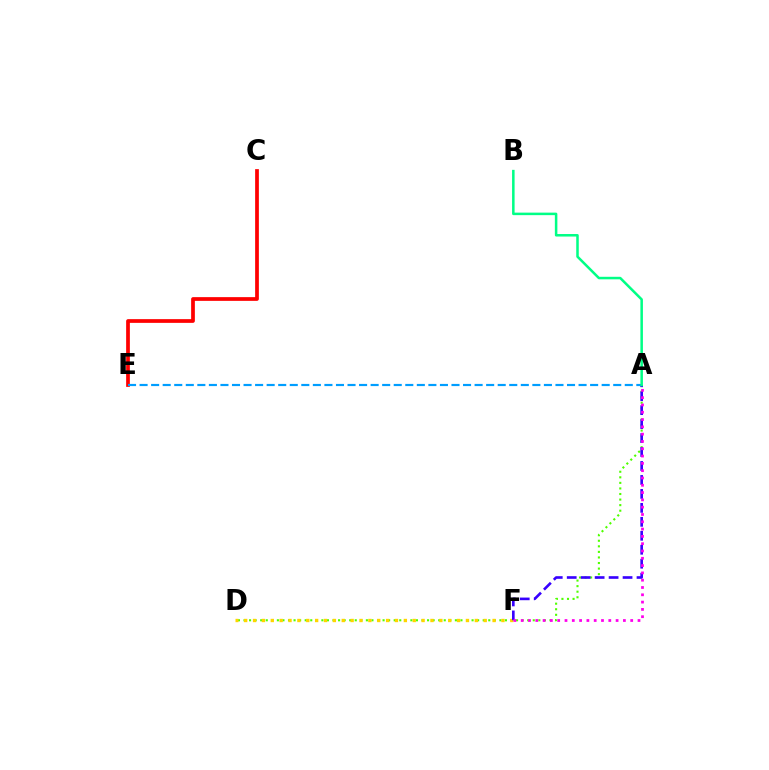{('A', 'D'): [{'color': '#4fff00', 'line_style': 'dotted', 'thickness': 1.51}], ('C', 'E'): [{'color': '#ff0000', 'line_style': 'solid', 'thickness': 2.68}], ('D', 'F'): [{'color': '#ffd500', 'line_style': 'dotted', 'thickness': 2.41}], ('A', 'F'): [{'color': '#3700ff', 'line_style': 'dashed', 'thickness': 1.9}, {'color': '#ff00ed', 'line_style': 'dotted', 'thickness': 1.98}], ('A', 'E'): [{'color': '#009eff', 'line_style': 'dashed', 'thickness': 1.57}], ('A', 'B'): [{'color': '#00ff86', 'line_style': 'solid', 'thickness': 1.81}]}